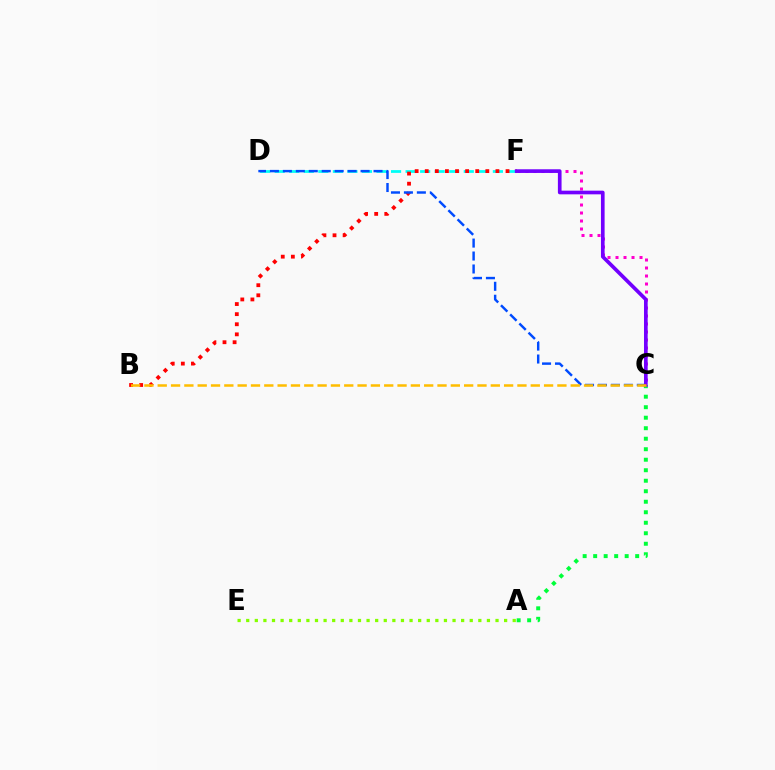{('D', 'F'): [{'color': '#00fff6', 'line_style': 'dashed', 'thickness': 1.98}], ('B', 'F'): [{'color': '#ff0000', 'line_style': 'dotted', 'thickness': 2.74}], ('C', 'F'): [{'color': '#ff00cf', 'line_style': 'dotted', 'thickness': 2.17}, {'color': '#7200ff', 'line_style': 'solid', 'thickness': 2.64}], ('A', 'E'): [{'color': '#84ff00', 'line_style': 'dotted', 'thickness': 2.34}], ('A', 'C'): [{'color': '#00ff39', 'line_style': 'dotted', 'thickness': 2.85}], ('C', 'D'): [{'color': '#004bff', 'line_style': 'dashed', 'thickness': 1.76}], ('B', 'C'): [{'color': '#ffbd00', 'line_style': 'dashed', 'thickness': 1.81}]}